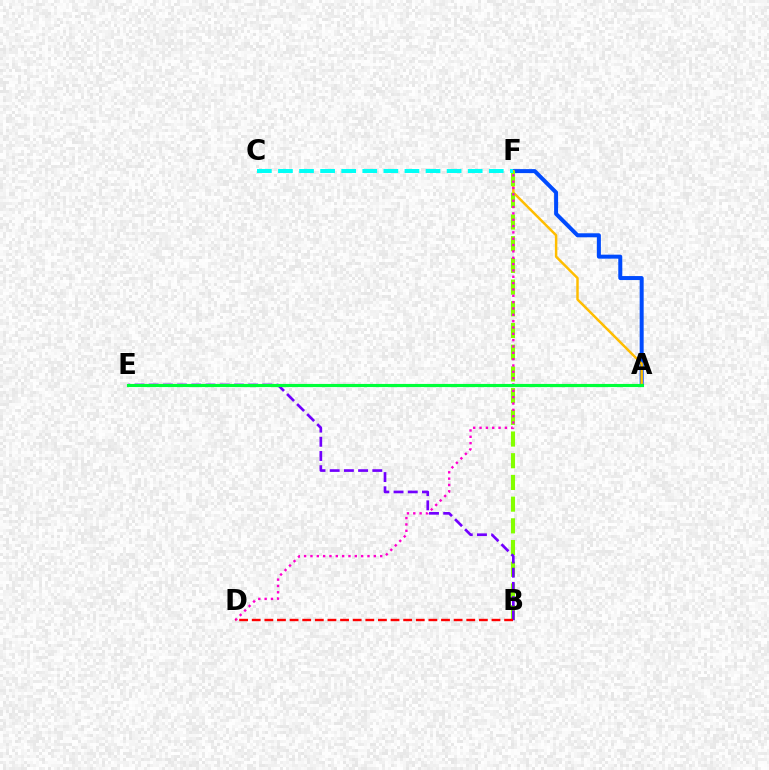{('A', 'F'): [{'color': '#004bff', 'line_style': 'solid', 'thickness': 2.88}, {'color': '#ffbd00', 'line_style': 'solid', 'thickness': 1.78}], ('B', 'F'): [{'color': '#84ff00', 'line_style': 'dashed', 'thickness': 2.95}], ('D', 'F'): [{'color': '#ff00cf', 'line_style': 'dotted', 'thickness': 1.72}], ('B', 'E'): [{'color': '#7200ff', 'line_style': 'dashed', 'thickness': 1.93}], ('A', 'E'): [{'color': '#00ff39', 'line_style': 'solid', 'thickness': 2.26}], ('B', 'D'): [{'color': '#ff0000', 'line_style': 'dashed', 'thickness': 1.71}], ('C', 'F'): [{'color': '#00fff6', 'line_style': 'dashed', 'thickness': 2.86}]}